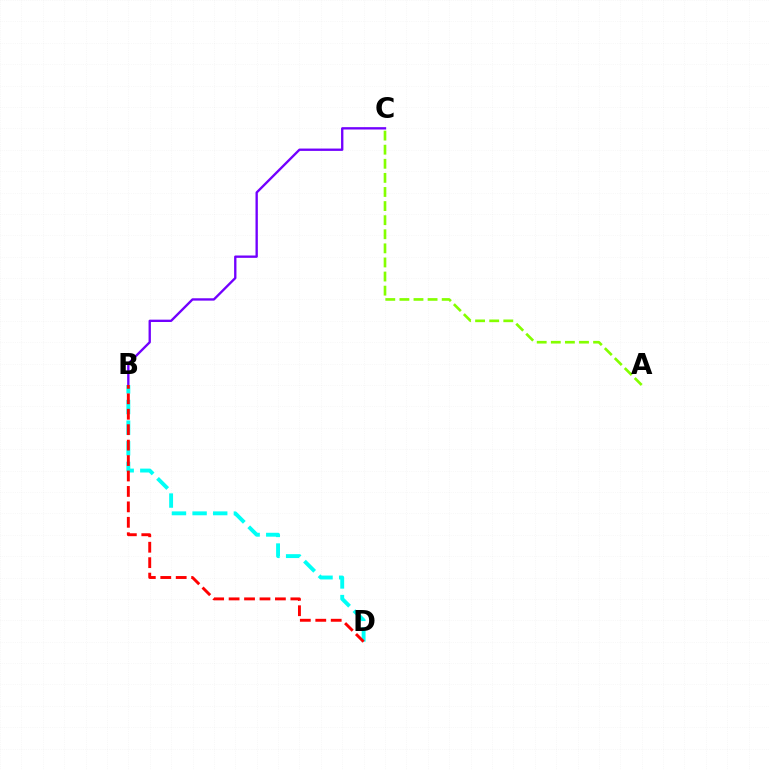{('B', 'C'): [{'color': '#7200ff', 'line_style': 'solid', 'thickness': 1.69}], ('A', 'C'): [{'color': '#84ff00', 'line_style': 'dashed', 'thickness': 1.91}], ('B', 'D'): [{'color': '#00fff6', 'line_style': 'dashed', 'thickness': 2.8}, {'color': '#ff0000', 'line_style': 'dashed', 'thickness': 2.1}]}